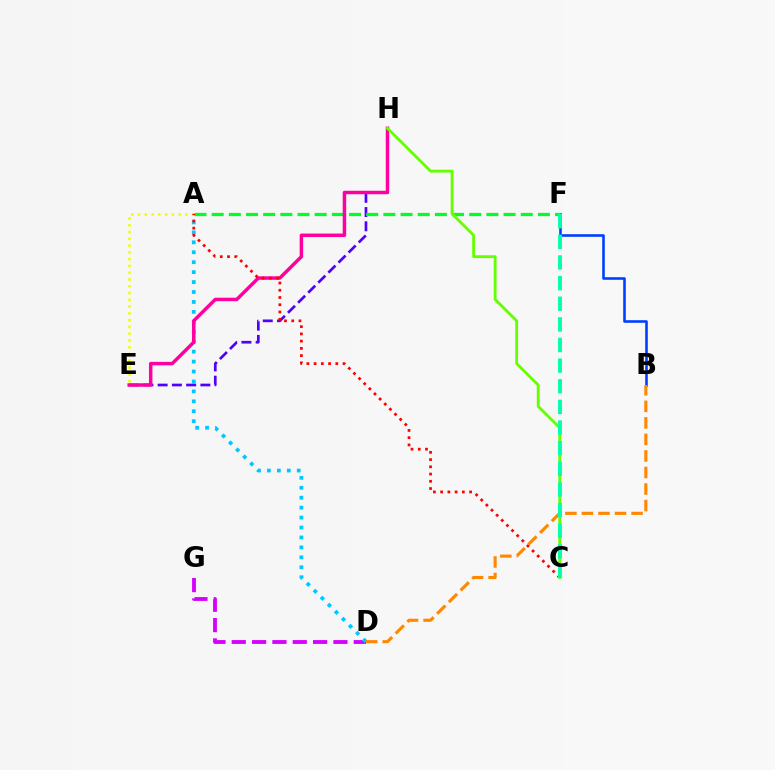{('D', 'G'): [{'color': '#d600ff', 'line_style': 'dashed', 'thickness': 2.76}], ('A', 'D'): [{'color': '#00c7ff', 'line_style': 'dotted', 'thickness': 2.7}], ('A', 'E'): [{'color': '#eeff00', 'line_style': 'dotted', 'thickness': 1.84}], ('E', 'H'): [{'color': '#4f00ff', 'line_style': 'dashed', 'thickness': 1.94}, {'color': '#ff00a0', 'line_style': 'solid', 'thickness': 2.5}], ('B', 'F'): [{'color': '#003fff', 'line_style': 'solid', 'thickness': 1.88}], ('A', 'F'): [{'color': '#00ff27', 'line_style': 'dashed', 'thickness': 2.33}], ('A', 'C'): [{'color': '#ff0000', 'line_style': 'dotted', 'thickness': 1.97}], ('C', 'H'): [{'color': '#66ff00', 'line_style': 'solid', 'thickness': 2.04}], ('B', 'D'): [{'color': '#ff8800', 'line_style': 'dashed', 'thickness': 2.25}], ('C', 'F'): [{'color': '#00ffaf', 'line_style': 'dashed', 'thickness': 2.8}]}